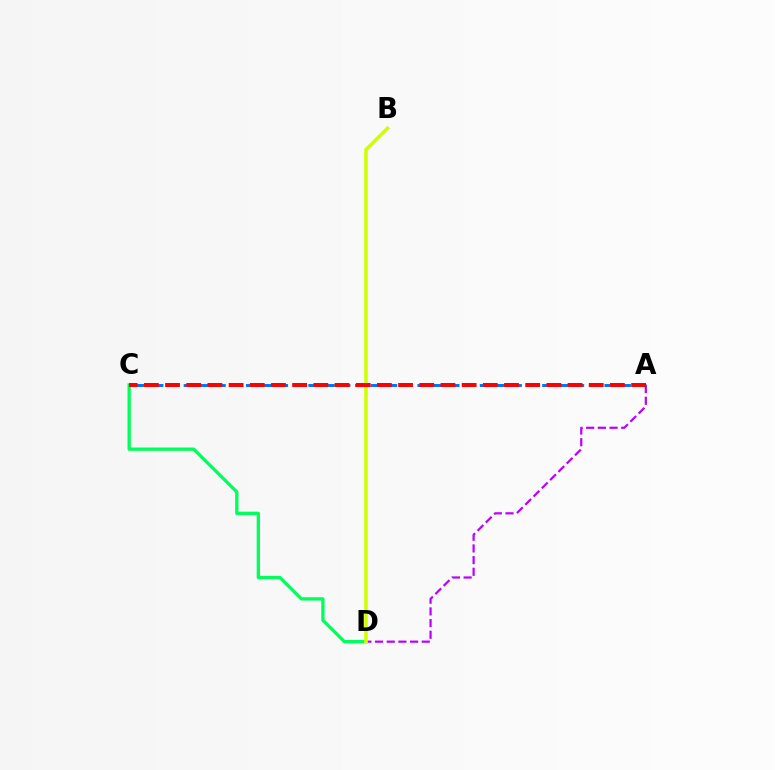{('A', 'D'): [{'color': '#b900ff', 'line_style': 'dashed', 'thickness': 1.59}], ('A', 'C'): [{'color': '#0074ff', 'line_style': 'dashed', 'thickness': 2.12}, {'color': '#ff0000', 'line_style': 'dashed', 'thickness': 2.88}], ('C', 'D'): [{'color': '#00ff5c', 'line_style': 'solid', 'thickness': 2.38}], ('B', 'D'): [{'color': '#d1ff00', 'line_style': 'solid', 'thickness': 2.59}]}